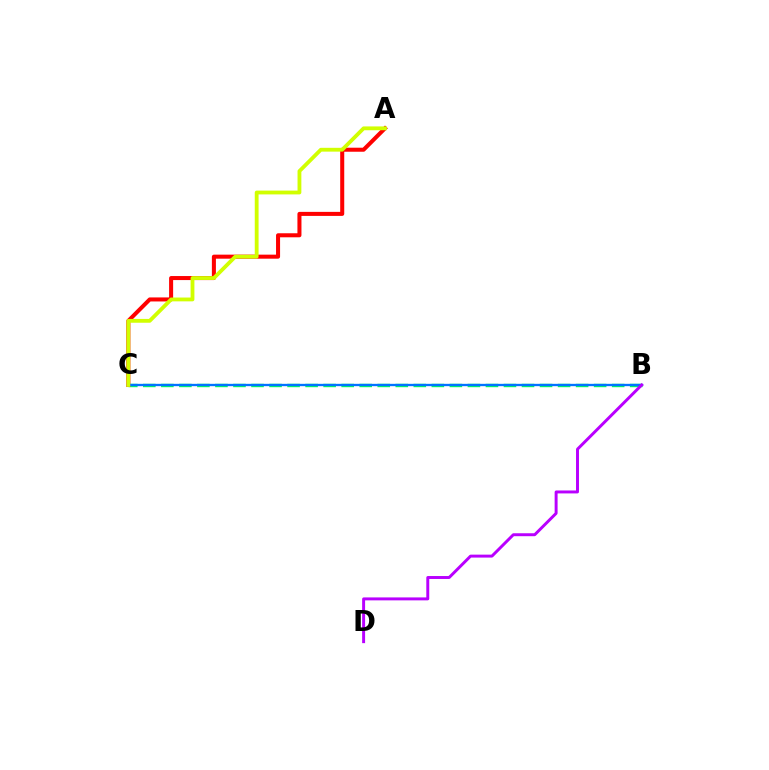{('B', 'C'): [{'color': '#00ff5c', 'line_style': 'dashed', 'thickness': 2.45}, {'color': '#0074ff', 'line_style': 'solid', 'thickness': 1.68}], ('A', 'C'): [{'color': '#ff0000', 'line_style': 'solid', 'thickness': 2.91}, {'color': '#d1ff00', 'line_style': 'solid', 'thickness': 2.75}], ('B', 'D'): [{'color': '#b900ff', 'line_style': 'solid', 'thickness': 2.12}]}